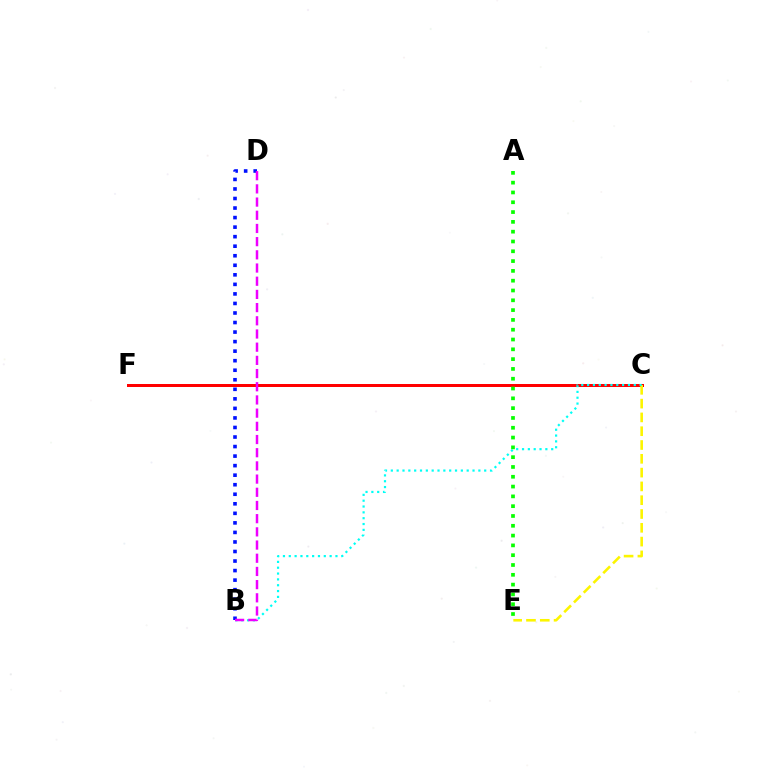{('C', 'F'): [{'color': '#ff0000', 'line_style': 'solid', 'thickness': 2.16}], ('C', 'E'): [{'color': '#fcf500', 'line_style': 'dashed', 'thickness': 1.87}], ('B', 'C'): [{'color': '#00fff6', 'line_style': 'dotted', 'thickness': 1.59}], ('B', 'D'): [{'color': '#0010ff', 'line_style': 'dotted', 'thickness': 2.59}, {'color': '#ee00ff', 'line_style': 'dashed', 'thickness': 1.79}], ('A', 'E'): [{'color': '#08ff00', 'line_style': 'dotted', 'thickness': 2.66}]}